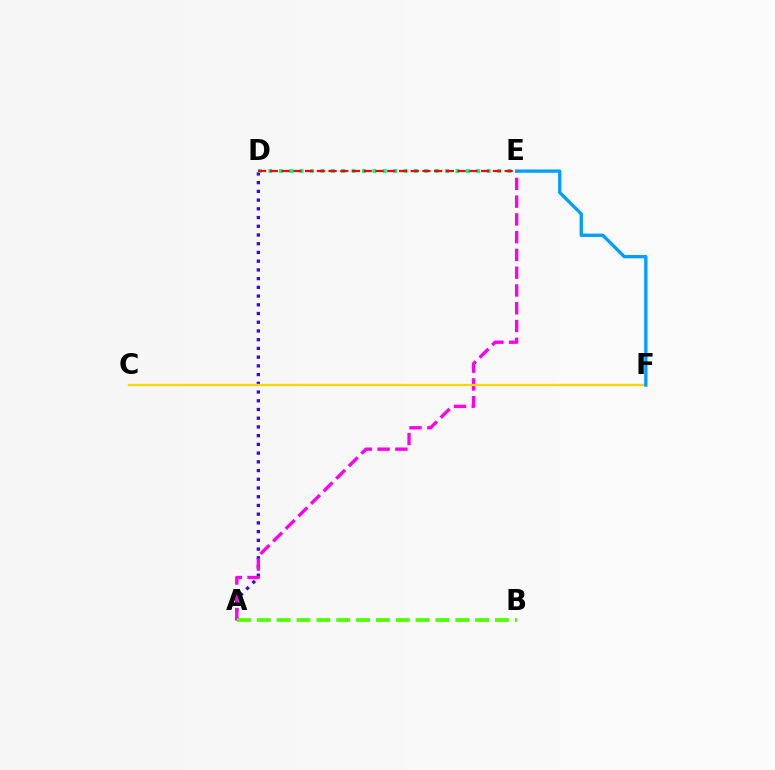{('A', 'D'): [{'color': '#3700ff', 'line_style': 'dotted', 'thickness': 2.37}], ('A', 'E'): [{'color': '#ff00ed', 'line_style': 'dashed', 'thickness': 2.41}], ('D', 'E'): [{'color': '#00ff86', 'line_style': 'dotted', 'thickness': 2.82}, {'color': '#ff0000', 'line_style': 'dashed', 'thickness': 1.6}], ('C', 'F'): [{'color': '#ffd500', 'line_style': 'solid', 'thickness': 1.68}], ('A', 'B'): [{'color': '#4fff00', 'line_style': 'dashed', 'thickness': 2.7}], ('E', 'F'): [{'color': '#009eff', 'line_style': 'solid', 'thickness': 2.39}]}